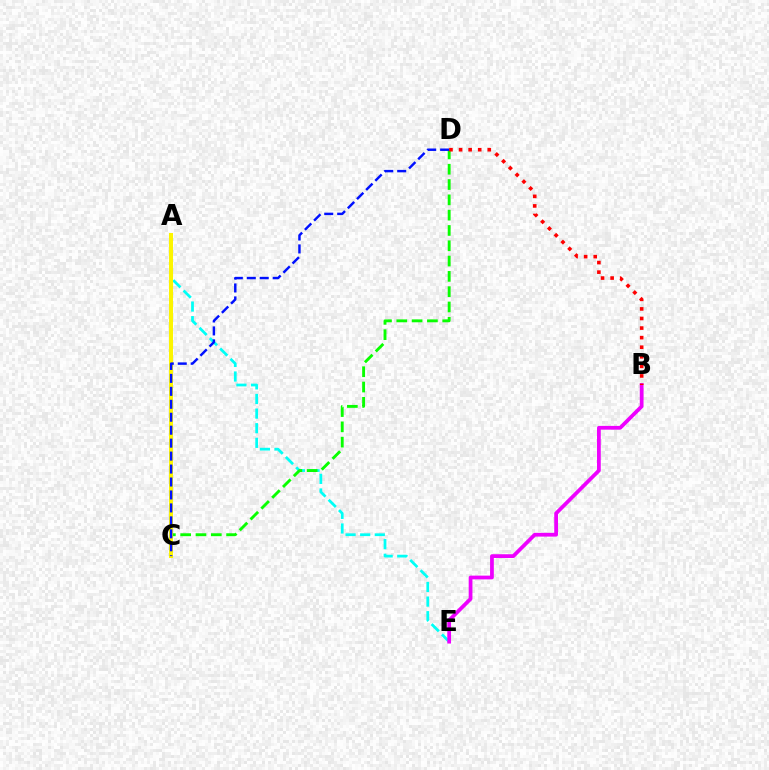{('A', 'E'): [{'color': '#00fff6', 'line_style': 'dashed', 'thickness': 1.99}], ('C', 'D'): [{'color': '#08ff00', 'line_style': 'dashed', 'thickness': 2.08}, {'color': '#0010ff', 'line_style': 'dashed', 'thickness': 1.76}], ('A', 'C'): [{'color': '#fcf500', 'line_style': 'solid', 'thickness': 2.89}], ('B', 'E'): [{'color': '#ee00ff', 'line_style': 'solid', 'thickness': 2.7}], ('B', 'D'): [{'color': '#ff0000', 'line_style': 'dotted', 'thickness': 2.6}]}